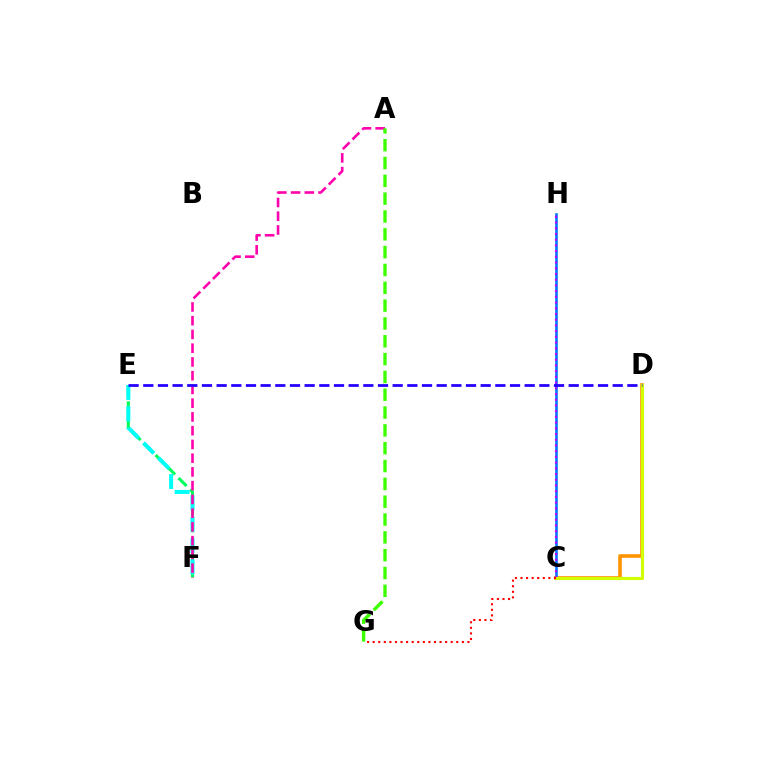{('C', 'D'): [{'color': '#ff9400', 'line_style': 'solid', 'thickness': 2.61}, {'color': '#d1ff00', 'line_style': 'solid', 'thickness': 2.22}], ('E', 'F'): [{'color': '#00ff5c', 'line_style': 'dashed', 'thickness': 2.21}, {'color': '#00fff6', 'line_style': 'dashed', 'thickness': 2.9}], ('C', 'H'): [{'color': '#0074ff', 'line_style': 'solid', 'thickness': 1.87}, {'color': '#b900ff', 'line_style': 'dotted', 'thickness': 1.55}], ('A', 'F'): [{'color': '#ff00ac', 'line_style': 'dashed', 'thickness': 1.87}], ('A', 'G'): [{'color': '#3dff00', 'line_style': 'dashed', 'thickness': 2.42}], ('D', 'E'): [{'color': '#2500ff', 'line_style': 'dashed', 'thickness': 1.99}], ('C', 'G'): [{'color': '#ff0000', 'line_style': 'dotted', 'thickness': 1.51}]}